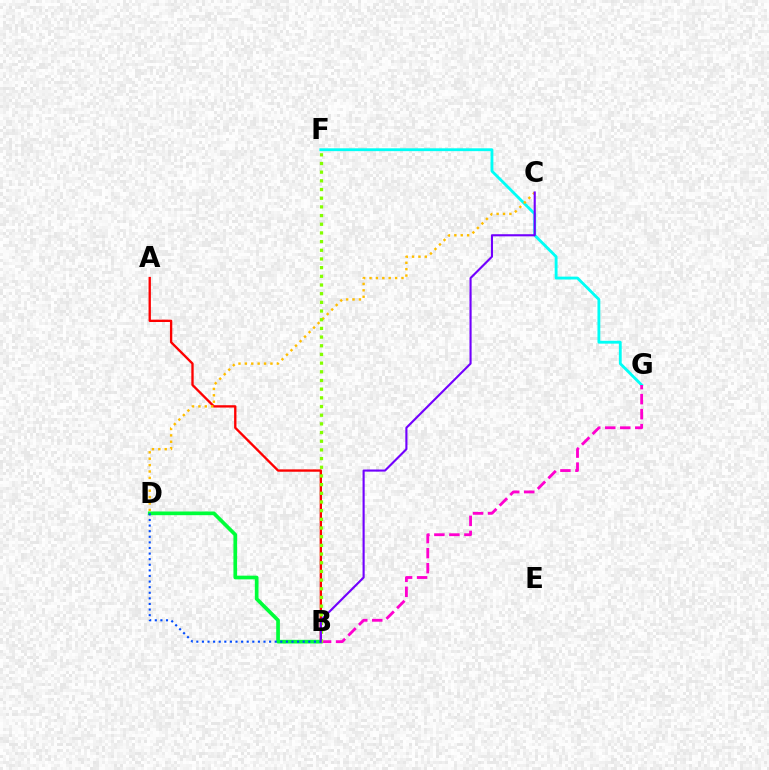{('F', 'G'): [{'color': '#00fff6', 'line_style': 'solid', 'thickness': 2.05}], ('B', 'G'): [{'color': '#ff00cf', 'line_style': 'dashed', 'thickness': 2.04}], ('A', 'B'): [{'color': '#ff0000', 'line_style': 'solid', 'thickness': 1.68}], ('C', 'D'): [{'color': '#ffbd00', 'line_style': 'dotted', 'thickness': 1.74}], ('B', 'D'): [{'color': '#00ff39', 'line_style': 'solid', 'thickness': 2.66}, {'color': '#004bff', 'line_style': 'dotted', 'thickness': 1.52}], ('B', 'F'): [{'color': '#84ff00', 'line_style': 'dotted', 'thickness': 2.36}], ('B', 'C'): [{'color': '#7200ff', 'line_style': 'solid', 'thickness': 1.53}]}